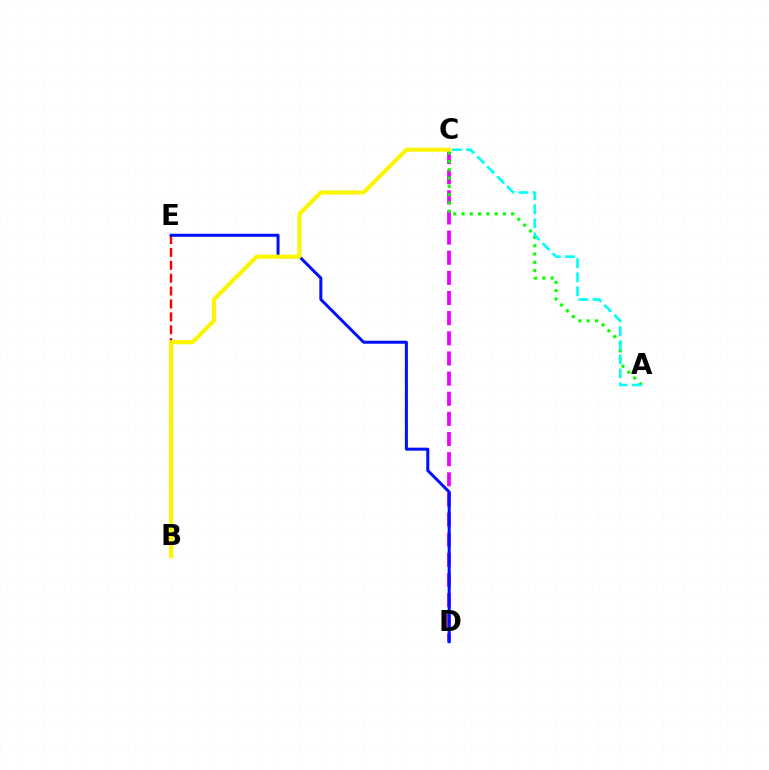{('B', 'E'): [{'color': '#ff0000', 'line_style': 'dashed', 'thickness': 1.75}], ('C', 'D'): [{'color': '#ee00ff', 'line_style': 'dashed', 'thickness': 2.74}], ('D', 'E'): [{'color': '#0010ff', 'line_style': 'solid', 'thickness': 2.17}], ('A', 'C'): [{'color': '#08ff00', 'line_style': 'dotted', 'thickness': 2.25}, {'color': '#00fff6', 'line_style': 'dashed', 'thickness': 1.91}], ('B', 'C'): [{'color': '#fcf500', 'line_style': 'solid', 'thickness': 2.94}]}